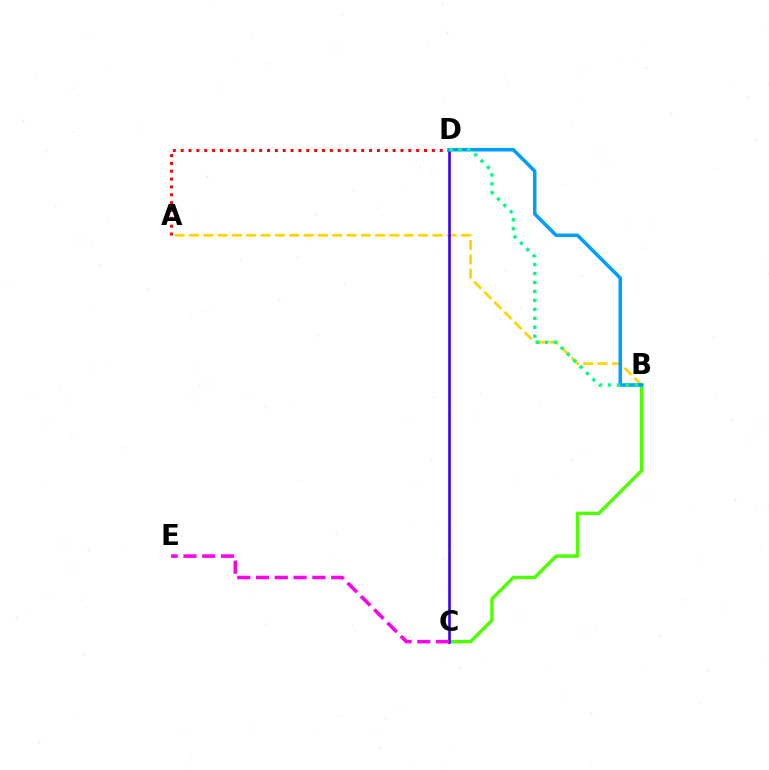{('A', 'B'): [{'color': '#ffd500', 'line_style': 'dashed', 'thickness': 1.94}], ('B', 'C'): [{'color': '#4fff00', 'line_style': 'solid', 'thickness': 2.47}], ('C', 'D'): [{'color': '#3700ff', 'line_style': 'solid', 'thickness': 1.88}], ('A', 'D'): [{'color': '#ff0000', 'line_style': 'dotted', 'thickness': 2.13}], ('B', 'D'): [{'color': '#009eff', 'line_style': 'solid', 'thickness': 2.54}, {'color': '#00ff86', 'line_style': 'dotted', 'thickness': 2.43}], ('C', 'E'): [{'color': '#ff00ed', 'line_style': 'dashed', 'thickness': 2.55}]}